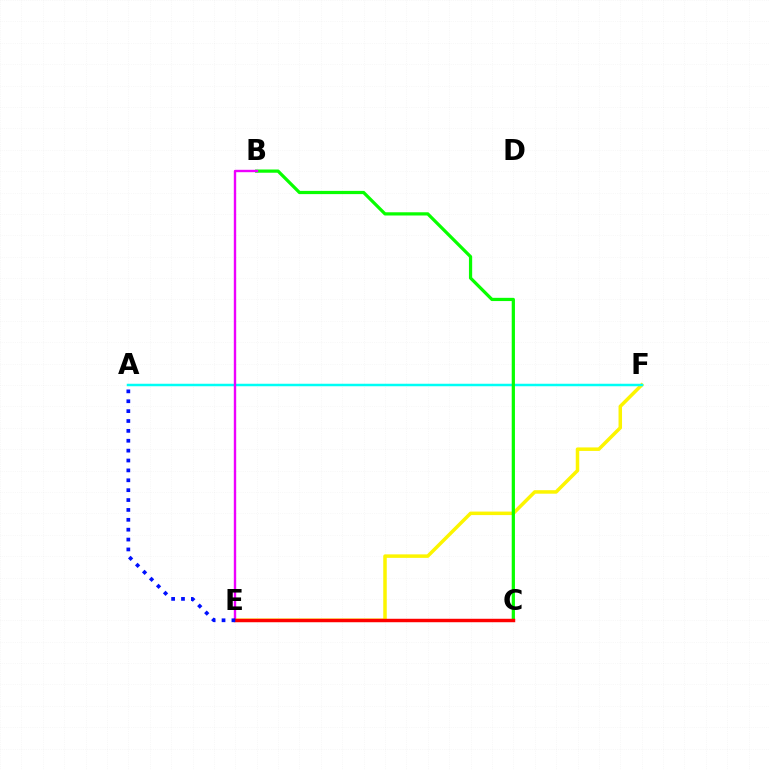{('E', 'F'): [{'color': '#fcf500', 'line_style': 'solid', 'thickness': 2.52}], ('A', 'F'): [{'color': '#00fff6', 'line_style': 'solid', 'thickness': 1.79}], ('B', 'C'): [{'color': '#08ff00', 'line_style': 'solid', 'thickness': 2.32}], ('B', 'E'): [{'color': '#ee00ff', 'line_style': 'solid', 'thickness': 1.72}], ('C', 'E'): [{'color': '#ff0000', 'line_style': 'solid', 'thickness': 2.49}], ('A', 'E'): [{'color': '#0010ff', 'line_style': 'dotted', 'thickness': 2.68}]}